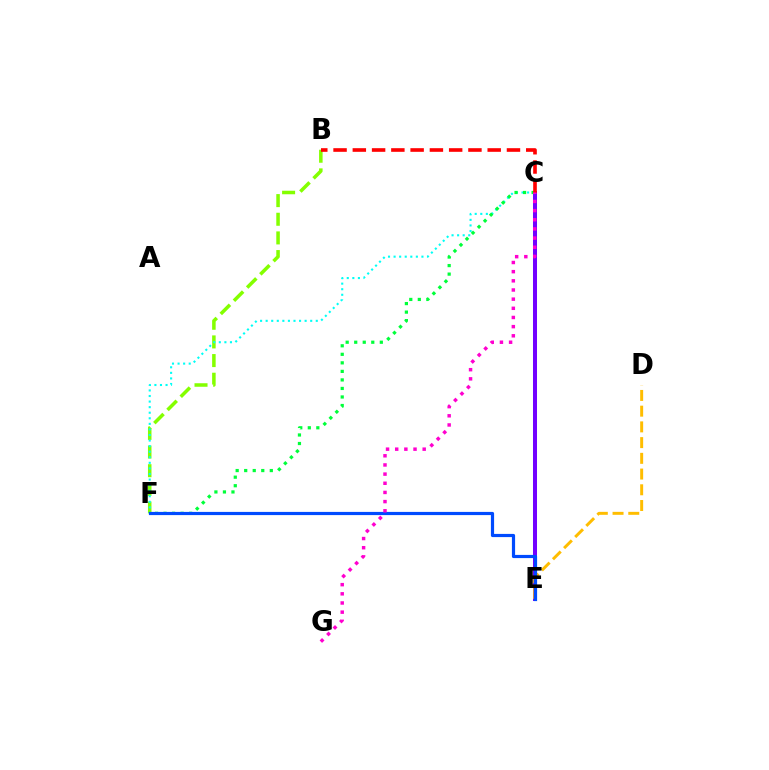{('C', 'E'): [{'color': '#7200ff', 'line_style': 'solid', 'thickness': 2.89}], ('B', 'F'): [{'color': '#84ff00', 'line_style': 'dashed', 'thickness': 2.53}], ('D', 'E'): [{'color': '#ffbd00', 'line_style': 'dashed', 'thickness': 2.14}], ('C', 'F'): [{'color': '#00fff6', 'line_style': 'dotted', 'thickness': 1.51}, {'color': '#00ff39', 'line_style': 'dotted', 'thickness': 2.32}], ('B', 'C'): [{'color': '#ff0000', 'line_style': 'dashed', 'thickness': 2.62}], ('E', 'F'): [{'color': '#004bff', 'line_style': 'solid', 'thickness': 2.29}], ('C', 'G'): [{'color': '#ff00cf', 'line_style': 'dotted', 'thickness': 2.49}]}